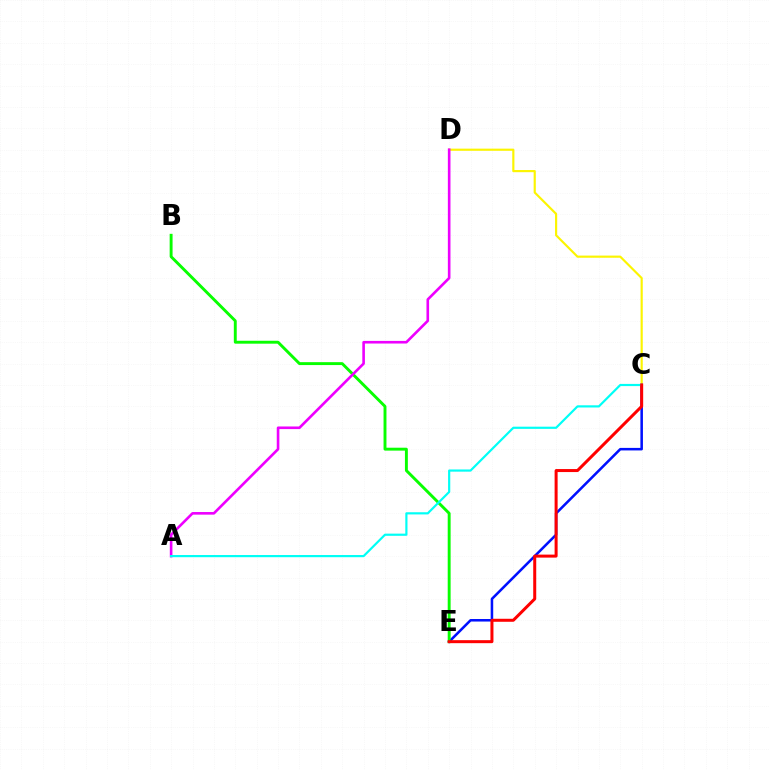{('C', 'D'): [{'color': '#fcf500', 'line_style': 'solid', 'thickness': 1.55}], ('C', 'E'): [{'color': '#0010ff', 'line_style': 'solid', 'thickness': 1.83}, {'color': '#ff0000', 'line_style': 'solid', 'thickness': 2.17}], ('B', 'E'): [{'color': '#08ff00', 'line_style': 'solid', 'thickness': 2.1}], ('A', 'D'): [{'color': '#ee00ff', 'line_style': 'solid', 'thickness': 1.89}], ('A', 'C'): [{'color': '#00fff6', 'line_style': 'solid', 'thickness': 1.57}]}